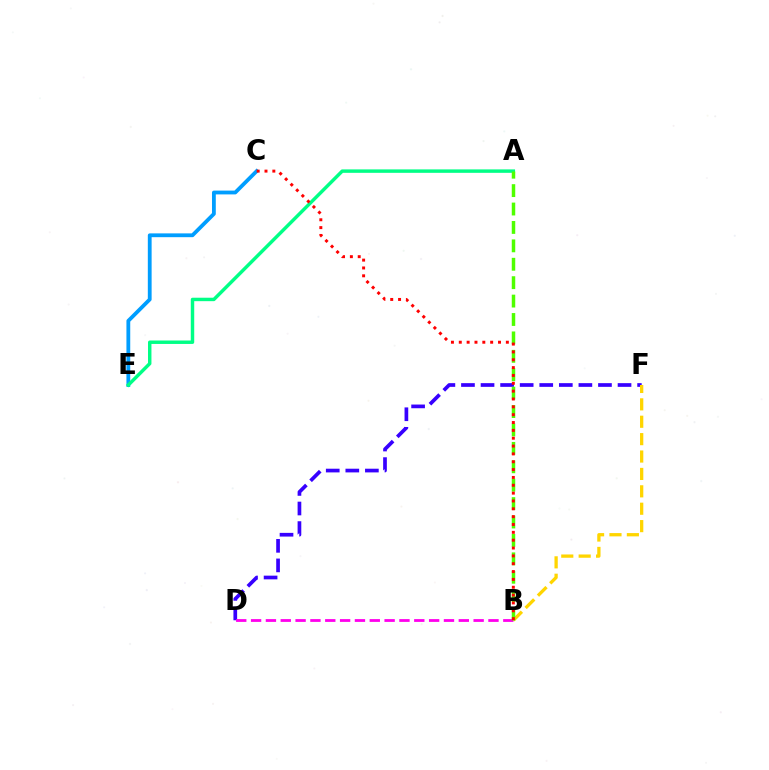{('D', 'F'): [{'color': '#3700ff', 'line_style': 'dashed', 'thickness': 2.66}], ('B', 'F'): [{'color': '#ffd500', 'line_style': 'dashed', 'thickness': 2.36}], ('B', 'D'): [{'color': '#ff00ed', 'line_style': 'dashed', 'thickness': 2.02}], ('C', 'E'): [{'color': '#009eff', 'line_style': 'solid', 'thickness': 2.74}], ('A', 'E'): [{'color': '#00ff86', 'line_style': 'solid', 'thickness': 2.48}], ('A', 'B'): [{'color': '#4fff00', 'line_style': 'dashed', 'thickness': 2.5}], ('B', 'C'): [{'color': '#ff0000', 'line_style': 'dotted', 'thickness': 2.13}]}